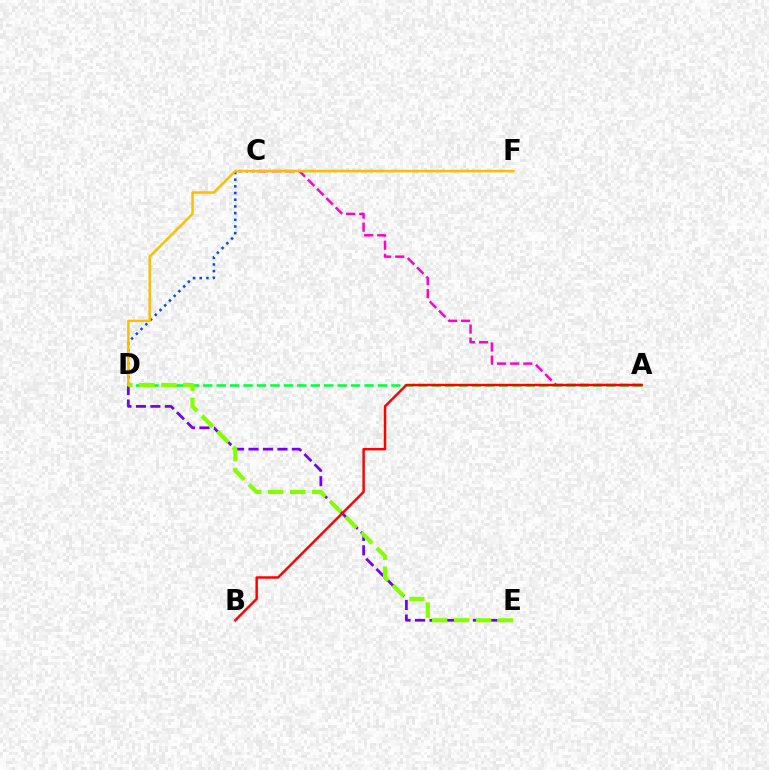{('C', 'F'): [{'color': '#00fff6', 'line_style': 'dashed', 'thickness': 1.63}], ('A', 'C'): [{'color': '#ff00cf', 'line_style': 'dashed', 'thickness': 1.78}], ('D', 'E'): [{'color': '#7200ff', 'line_style': 'dashed', 'thickness': 1.97}, {'color': '#84ff00', 'line_style': 'dashed', 'thickness': 2.99}], ('C', 'D'): [{'color': '#004bff', 'line_style': 'dotted', 'thickness': 1.82}], ('A', 'D'): [{'color': '#00ff39', 'line_style': 'dashed', 'thickness': 1.83}], ('A', 'B'): [{'color': '#ff0000', 'line_style': 'solid', 'thickness': 1.76}], ('D', 'F'): [{'color': '#ffbd00', 'line_style': 'solid', 'thickness': 1.78}]}